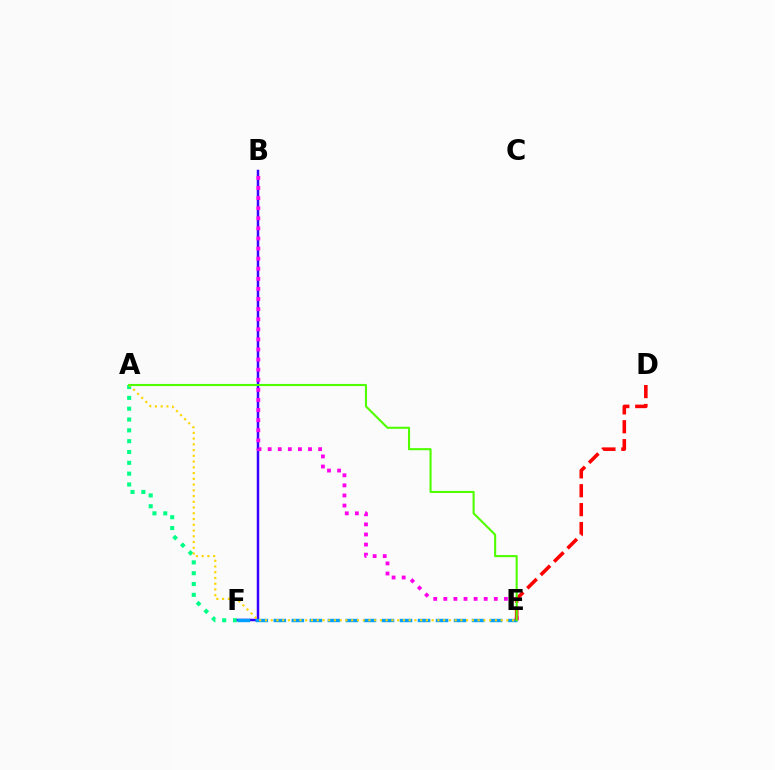{('B', 'F'): [{'color': '#3700ff', 'line_style': 'solid', 'thickness': 1.79}], ('A', 'F'): [{'color': '#00ff86', 'line_style': 'dotted', 'thickness': 2.94}], ('B', 'E'): [{'color': '#ff00ed', 'line_style': 'dotted', 'thickness': 2.74}], ('E', 'F'): [{'color': '#009eff', 'line_style': 'dashed', 'thickness': 2.45}], ('D', 'E'): [{'color': '#ff0000', 'line_style': 'dashed', 'thickness': 2.57}], ('A', 'E'): [{'color': '#ffd500', 'line_style': 'dotted', 'thickness': 1.56}, {'color': '#4fff00', 'line_style': 'solid', 'thickness': 1.52}]}